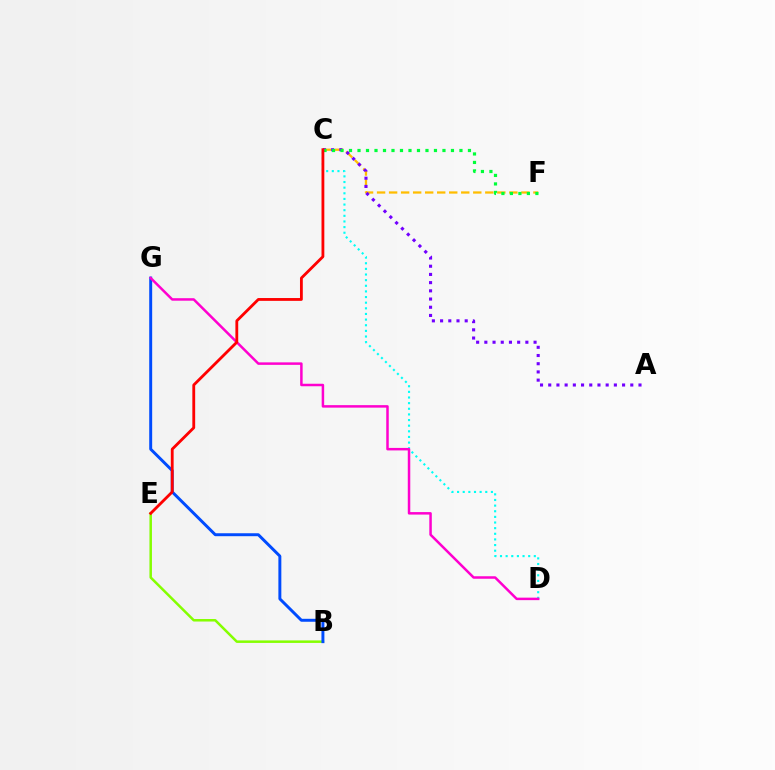{('B', 'E'): [{'color': '#84ff00', 'line_style': 'solid', 'thickness': 1.81}], ('C', 'F'): [{'color': '#ffbd00', 'line_style': 'dashed', 'thickness': 1.63}, {'color': '#00ff39', 'line_style': 'dotted', 'thickness': 2.31}], ('B', 'G'): [{'color': '#004bff', 'line_style': 'solid', 'thickness': 2.12}], ('C', 'D'): [{'color': '#00fff6', 'line_style': 'dotted', 'thickness': 1.53}], ('A', 'C'): [{'color': '#7200ff', 'line_style': 'dotted', 'thickness': 2.23}], ('D', 'G'): [{'color': '#ff00cf', 'line_style': 'solid', 'thickness': 1.8}], ('C', 'E'): [{'color': '#ff0000', 'line_style': 'solid', 'thickness': 2.03}]}